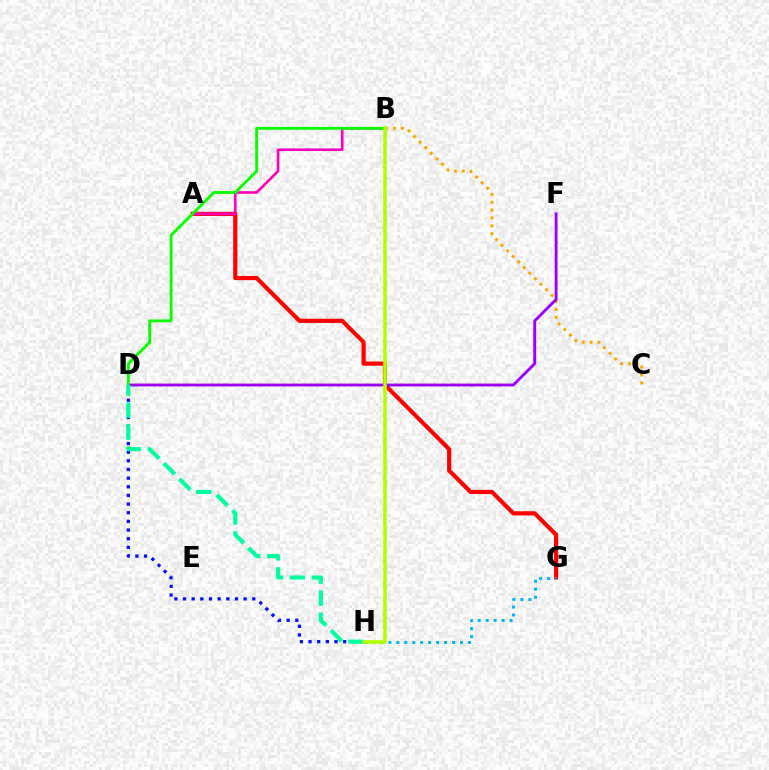{('A', 'G'): [{'color': '#ff0000', 'line_style': 'solid', 'thickness': 3.0}], ('A', 'B'): [{'color': '#ff00bd', 'line_style': 'solid', 'thickness': 1.89}], ('B', 'C'): [{'color': '#ffa500', 'line_style': 'dotted', 'thickness': 2.14}], ('D', 'F'): [{'color': '#9b00ff', 'line_style': 'solid', 'thickness': 2.07}], ('B', 'D'): [{'color': '#08ff00', 'line_style': 'solid', 'thickness': 2.07}], ('D', 'H'): [{'color': '#0010ff', 'line_style': 'dotted', 'thickness': 2.35}, {'color': '#00ff9d', 'line_style': 'dashed', 'thickness': 2.99}], ('G', 'H'): [{'color': '#00b5ff', 'line_style': 'dotted', 'thickness': 2.16}], ('B', 'H'): [{'color': '#b3ff00', 'line_style': 'solid', 'thickness': 2.59}]}